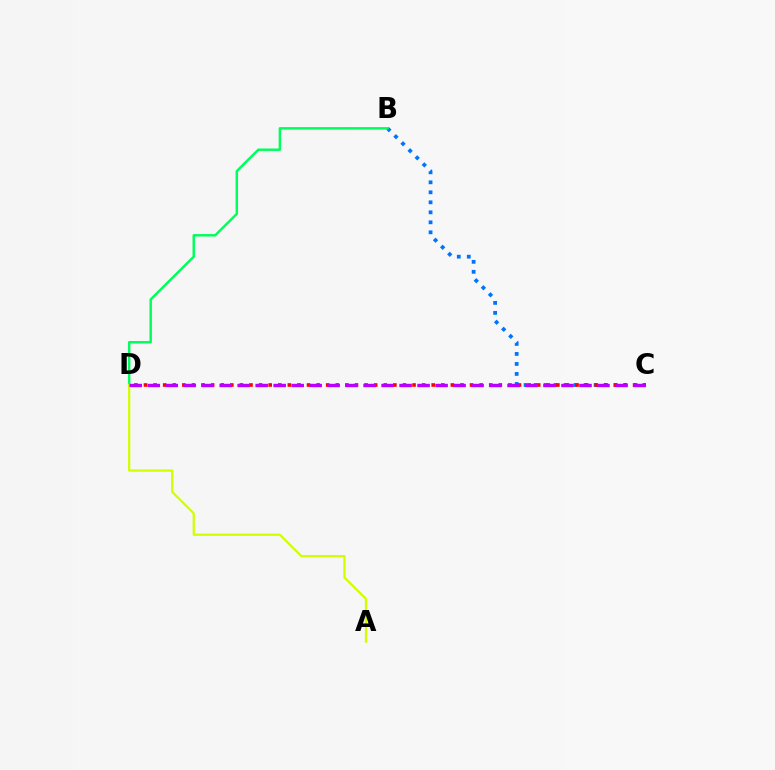{('B', 'C'): [{'color': '#0074ff', 'line_style': 'dotted', 'thickness': 2.72}], ('C', 'D'): [{'color': '#ff0000', 'line_style': 'dotted', 'thickness': 2.61}, {'color': '#b900ff', 'line_style': 'dashed', 'thickness': 2.44}], ('B', 'D'): [{'color': '#00ff5c', 'line_style': 'solid', 'thickness': 1.77}], ('A', 'D'): [{'color': '#d1ff00', 'line_style': 'solid', 'thickness': 1.62}]}